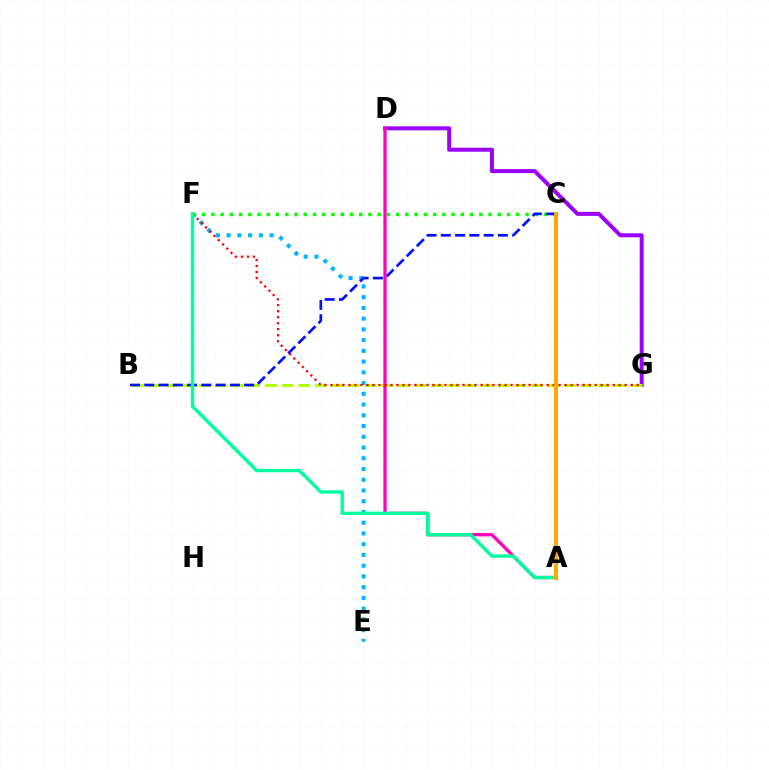{('D', 'G'): [{'color': '#9b00ff', 'line_style': 'solid', 'thickness': 2.86}], ('B', 'G'): [{'color': '#b3ff00', 'line_style': 'dashed', 'thickness': 2.26}], ('E', 'F'): [{'color': '#00b5ff', 'line_style': 'dotted', 'thickness': 2.92}], ('C', 'F'): [{'color': '#08ff00', 'line_style': 'dotted', 'thickness': 2.51}], ('B', 'C'): [{'color': '#0010ff', 'line_style': 'dashed', 'thickness': 1.94}], ('A', 'D'): [{'color': '#ff00bd', 'line_style': 'solid', 'thickness': 2.34}], ('F', 'G'): [{'color': '#ff0000', 'line_style': 'dotted', 'thickness': 1.63}], ('A', 'F'): [{'color': '#00ff9d', 'line_style': 'solid', 'thickness': 2.44}], ('A', 'C'): [{'color': '#ffa500', 'line_style': 'solid', 'thickness': 2.83}]}